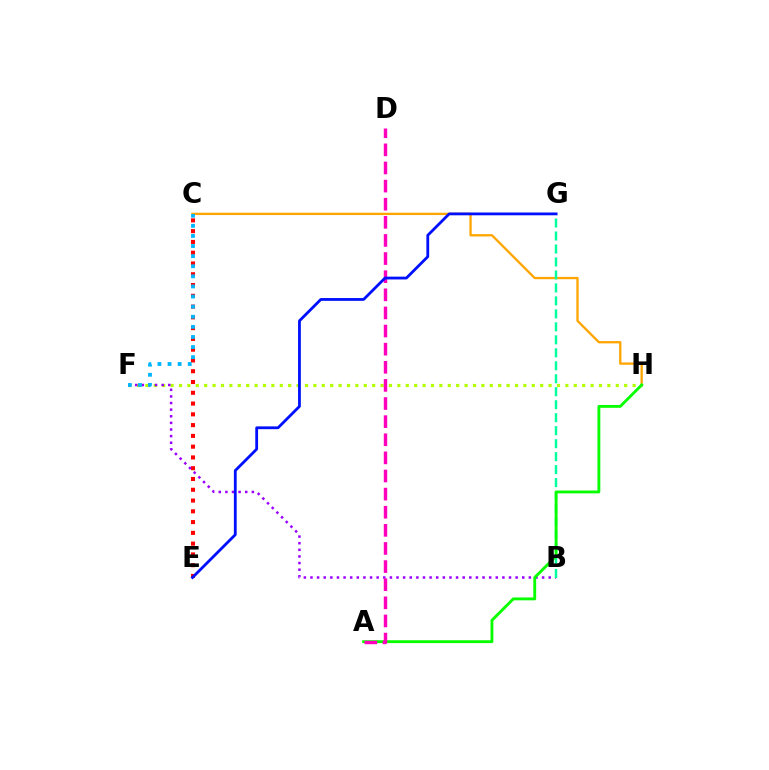{('C', 'E'): [{'color': '#ff0000', 'line_style': 'dotted', 'thickness': 2.93}], ('F', 'H'): [{'color': '#b3ff00', 'line_style': 'dotted', 'thickness': 2.28}], ('B', 'F'): [{'color': '#9b00ff', 'line_style': 'dotted', 'thickness': 1.8}], ('C', 'H'): [{'color': '#ffa500', 'line_style': 'solid', 'thickness': 1.66}], ('B', 'G'): [{'color': '#00ff9d', 'line_style': 'dashed', 'thickness': 1.76}], ('C', 'F'): [{'color': '#00b5ff', 'line_style': 'dotted', 'thickness': 2.75}], ('A', 'H'): [{'color': '#08ff00', 'line_style': 'solid', 'thickness': 2.06}], ('A', 'D'): [{'color': '#ff00bd', 'line_style': 'dashed', 'thickness': 2.46}], ('E', 'G'): [{'color': '#0010ff', 'line_style': 'solid', 'thickness': 2.01}]}